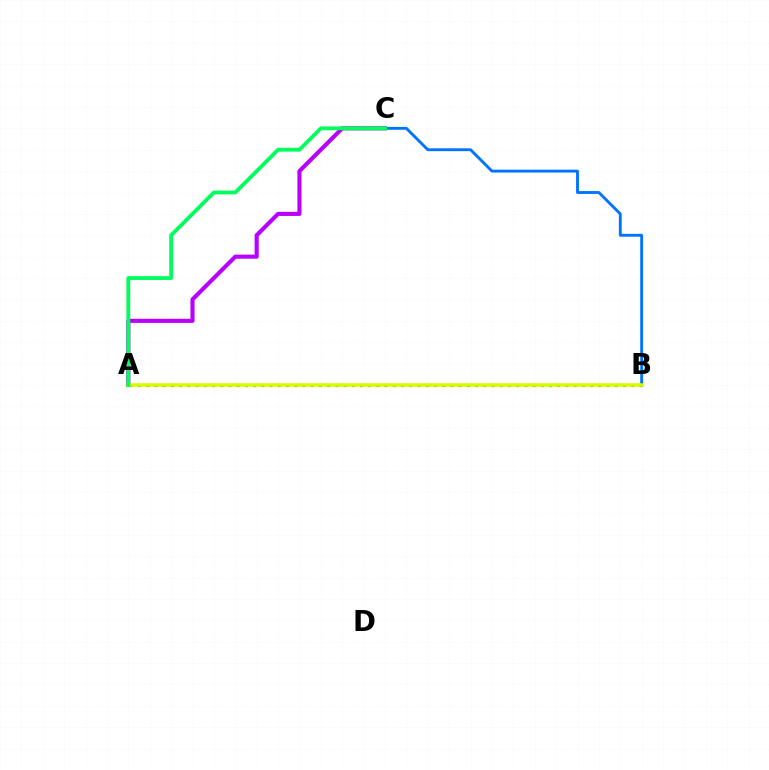{('A', 'B'): [{'color': '#ff0000', 'line_style': 'dotted', 'thickness': 2.23}, {'color': '#d1ff00', 'line_style': 'solid', 'thickness': 2.54}], ('A', 'C'): [{'color': '#b900ff', 'line_style': 'solid', 'thickness': 2.95}, {'color': '#00ff5c', 'line_style': 'solid', 'thickness': 2.76}], ('B', 'C'): [{'color': '#0074ff', 'line_style': 'solid', 'thickness': 2.07}]}